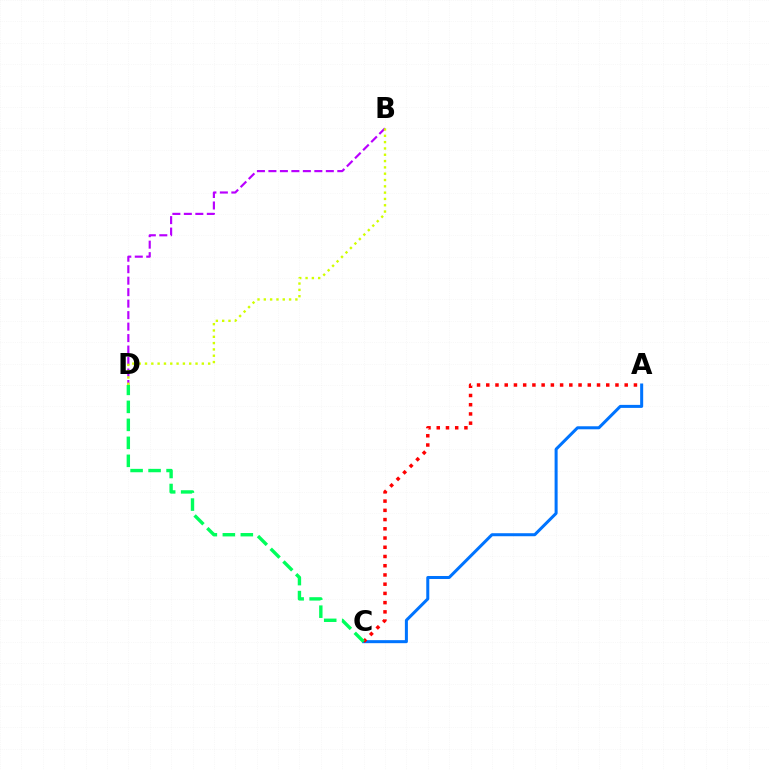{('A', 'C'): [{'color': '#0074ff', 'line_style': 'solid', 'thickness': 2.17}, {'color': '#ff0000', 'line_style': 'dotted', 'thickness': 2.51}], ('B', 'D'): [{'color': '#b900ff', 'line_style': 'dashed', 'thickness': 1.56}, {'color': '#d1ff00', 'line_style': 'dotted', 'thickness': 1.72}], ('C', 'D'): [{'color': '#00ff5c', 'line_style': 'dashed', 'thickness': 2.44}]}